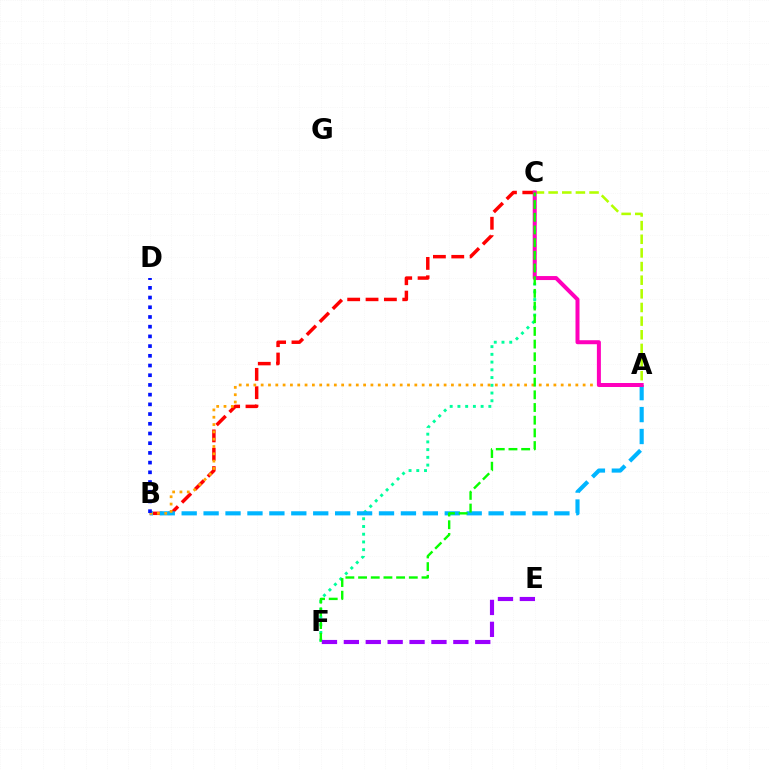{('B', 'C'): [{'color': '#ff0000', 'line_style': 'dashed', 'thickness': 2.49}], ('A', 'C'): [{'color': '#b3ff00', 'line_style': 'dashed', 'thickness': 1.85}, {'color': '#ff00bd', 'line_style': 'solid', 'thickness': 2.88}], ('C', 'F'): [{'color': '#00ff9d', 'line_style': 'dotted', 'thickness': 2.1}, {'color': '#08ff00', 'line_style': 'dashed', 'thickness': 1.72}], ('A', 'B'): [{'color': '#00b5ff', 'line_style': 'dashed', 'thickness': 2.98}, {'color': '#ffa500', 'line_style': 'dotted', 'thickness': 1.99}], ('E', 'F'): [{'color': '#9b00ff', 'line_style': 'dashed', 'thickness': 2.97}], ('B', 'D'): [{'color': '#0010ff', 'line_style': 'dotted', 'thickness': 2.64}]}